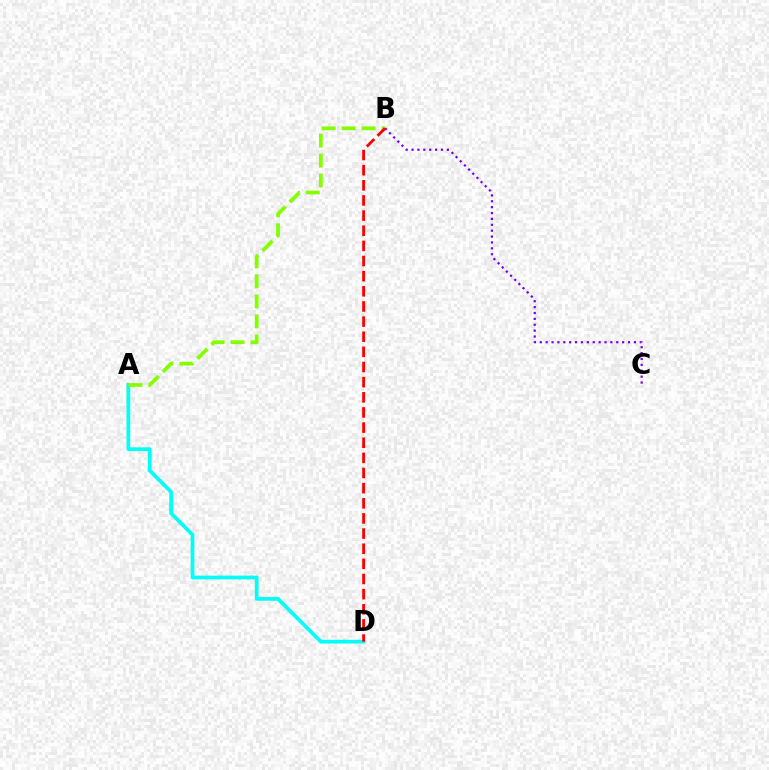{('B', 'C'): [{'color': '#7200ff', 'line_style': 'dotted', 'thickness': 1.6}], ('A', 'D'): [{'color': '#00fff6', 'line_style': 'solid', 'thickness': 2.67}], ('A', 'B'): [{'color': '#84ff00', 'line_style': 'dashed', 'thickness': 2.72}], ('B', 'D'): [{'color': '#ff0000', 'line_style': 'dashed', 'thickness': 2.06}]}